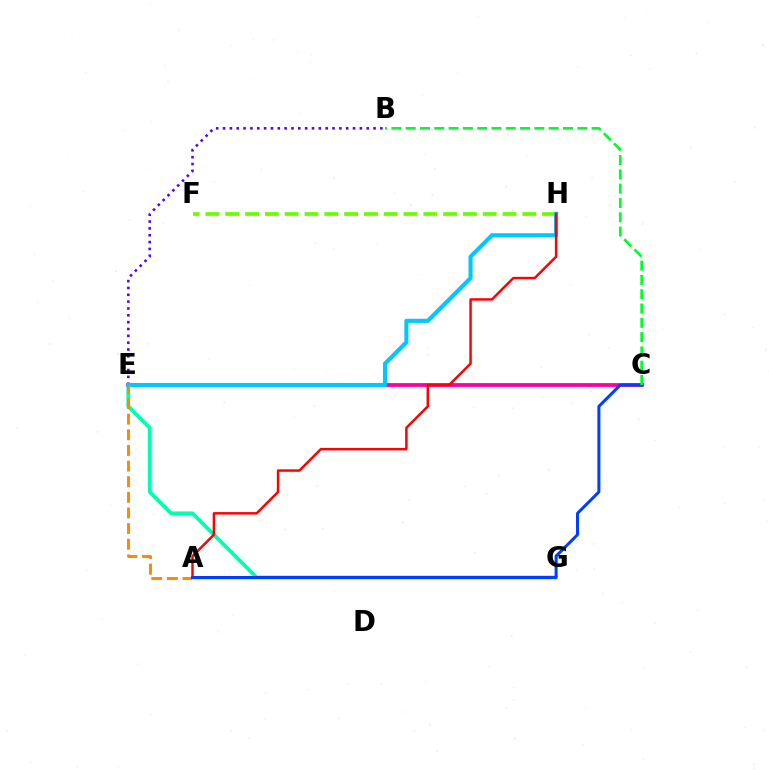{('A', 'G'): [{'color': '#d600ff', 'line_style': 'solid', 'thickness': 2.67}, {'color': '#eeff00', 'line_style': 'solid', 'thickness': 2.5}], ('E', 'G'): [{'color': '#00ffaf', 'line_style': 'solid', 'thickness': 2.74}], ('C', 'E'): [{'color': '#ff00a0', 'line_style': 'solid', 'thickness': 2.73}], ('B', 'E'): [{'color': '#4f00ff', 'line_style': 'dotted', 'thickness': 1.86}], ('F', 'H'): [{'color': '#66ff00', 'line_style': 'dashed', 'thickness': 2.69}], ('E', 'H'): [{'color': '#00c7ff', 'line_style': 'solid', 'thickness': 2.95}], ('A', 'E'): [{'color': '#ff8800', 'line_style': 'dashed', 'thickness': 2.12}], ('A', 'H'): [{'color': '#ff0000', 'line_style': 'solid', 'thickness': 1.78}], ('A', 'C'): [{'color': '#003fff', 'line_style': 'solid', 'thickness': 2.17}], ('B', 'C'): [{'color': '#00ff27', 'line_style': 'dashed', 'thickness': 1.94}]}